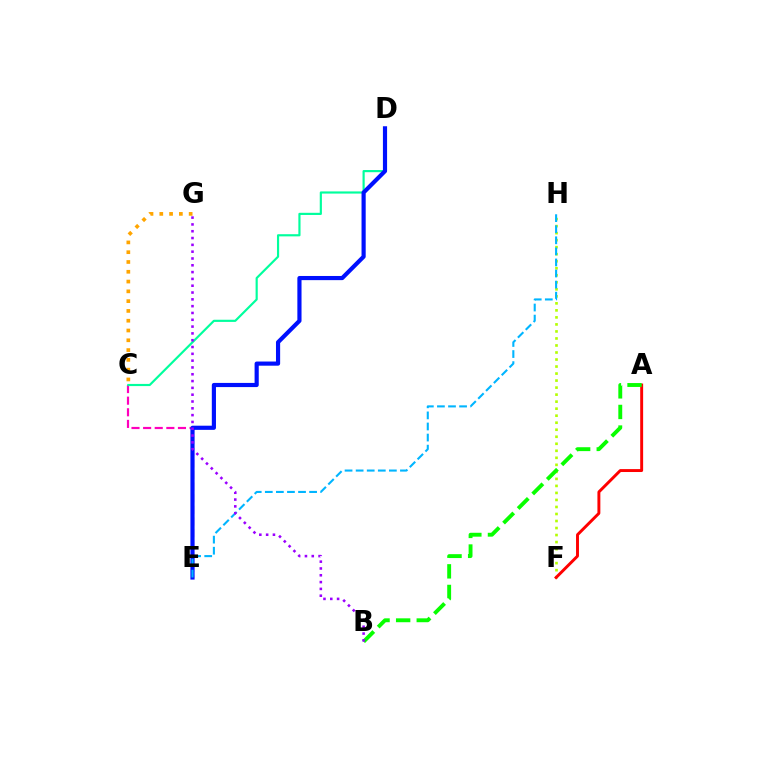{('C', 'G'): [{'color': '#ffa500', 'line_style': 'dotted', 'thickness': 2.66}], ('F', 'H'): [{'color': '#b3ff00', 'line_style': 'dotted', 'thickness': 1.91}], ('A', 'F'): [{'color': '#ff0000', 'line_style': 'solid', 'thickness': 2.11}], ('A', 'B'): [{'color': '#08ff00', 'line_style': 'dashed', 'thickness': 2.8}], ('C', 'E'): [{'color': '#ff00bd', 'line_style': 'dashed', 'thickness': 1.58}], ('C', 'D'): [{'color': '#00ff9d', 'line_style': 'solid', 'thickness': 1.56}], ('D', 'E'): [{'color': '#0010ff', 'line_style': 'solid', 'thickness': 3.0}], ('E', 'H'): [{'color': '#00b5ff', 'line_style': 'dashed', 'thickness': 1.5}], ('B', 'G'): [{'color': '#9b00ff', 'line_style': 'dotted', 'thickness': 1.85}]}